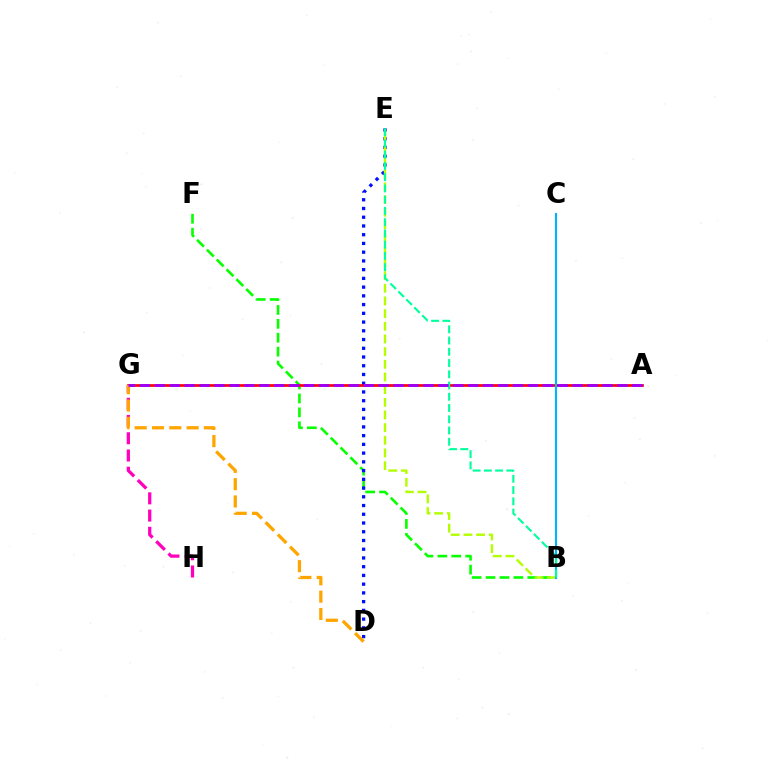{('B', 'F'): [{'color': '#08ff00', 'line_style': 'dashed', 'thickness': 1.89}], ('D', 'E'): [{'color': '#0010ff', 'line_style': 'dotted', 'thickness': 2.37}], ('G', 'H'): [{'color': '#ff00bd', 'line_style': 'dashed', 'thickness': 2.34}], ('B', 'E'): [{'color': '#b3ff00', 'line_style': 'dashed', 'thickness': 1.72}, {'color': '#00ff9d', 'line_style': 'dashed', 'thickness': 1.53}], ('A', 'G'): [{'color': '#ff0000', 'line_style': 'solid', 'thickness': 1.95}, {'color': '#9b00ff', 'line_style': 'dashed', 'thickness': 2.03}], ('B', 'C'): [{'color': '#00b5ff', 'line_style': 'solid', 'thickness': 1.5}], ('D', 'G'): [{'color': '#ffa500', 'line_style': 'dashed', 'thickness': 2.35}]}